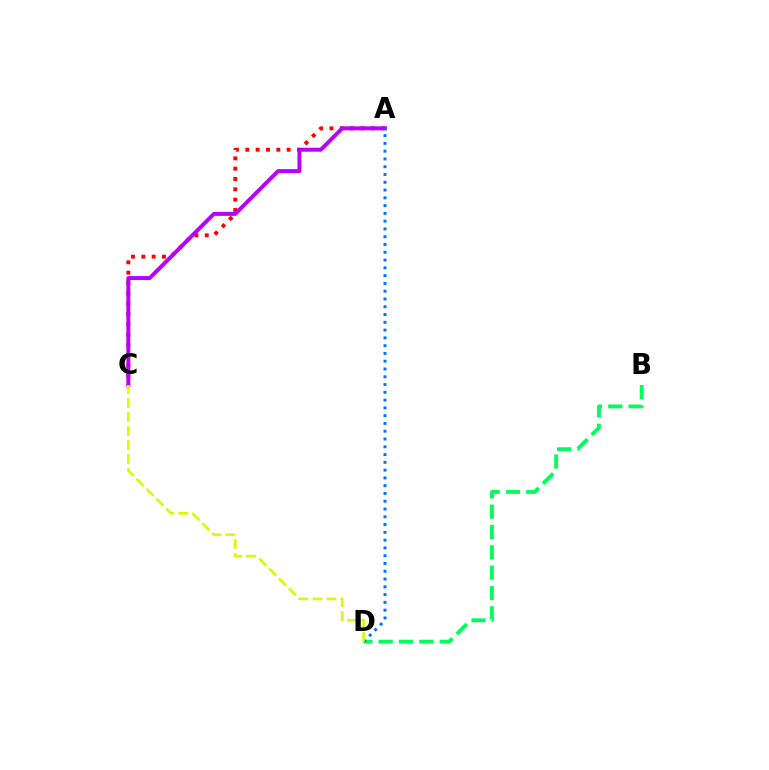{('A', 'C'): [{'color': '#ff0000', 'line_style': 'dotted', 'thickness': 2.81}, {'color': '#b900ff', 'line_style': 'solid', 'thickness': 2.85}], ('B', 'D'): [{'color': '#00ff5c', 'line_style': 'dashed', 'thickness': 2.76}], ('A', 'D'): [{'color': '#0074ff', 'line_style': 'dotted', 'thickness': 2.11}], ('C', 'D'): [{'color': '#d1ff00', 'line_style': 'dashed', 'thickness': 1.9}]}